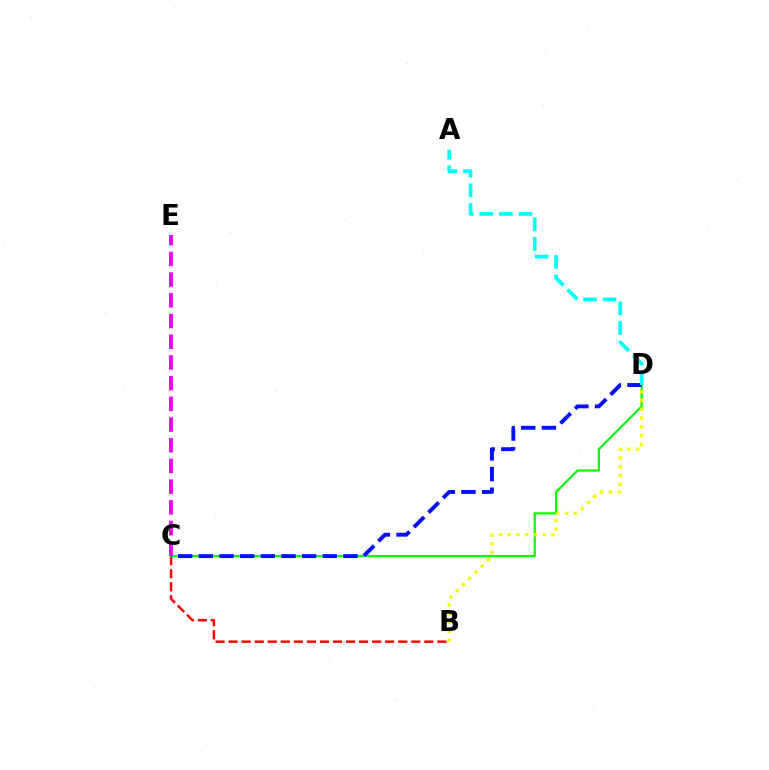{('B', 'C'): [{'color': '#ff0000', 'line_style': 'dashed', 'thickness': 1.77}], ('C', 'D'): [{'color': '#08ff00', 'line_style': 'solid', 'thickness': 1.6}, {'color': '#0010ff', 'line_style': 'dashed', 'thickness': 2.81}], ('B', 'D'): [{'color': '#fcf500', 'line_style': 'dotted', 'thickness': 2.38}], ('A', 'D'): [{'color': '#00fff6', 'line_style': 'dashed', 'thickness': 2.67}], ('C', 'E'): [{'color': '#ee00ff', 'line_style': 'dashed', 'thickness': 2.81}]}